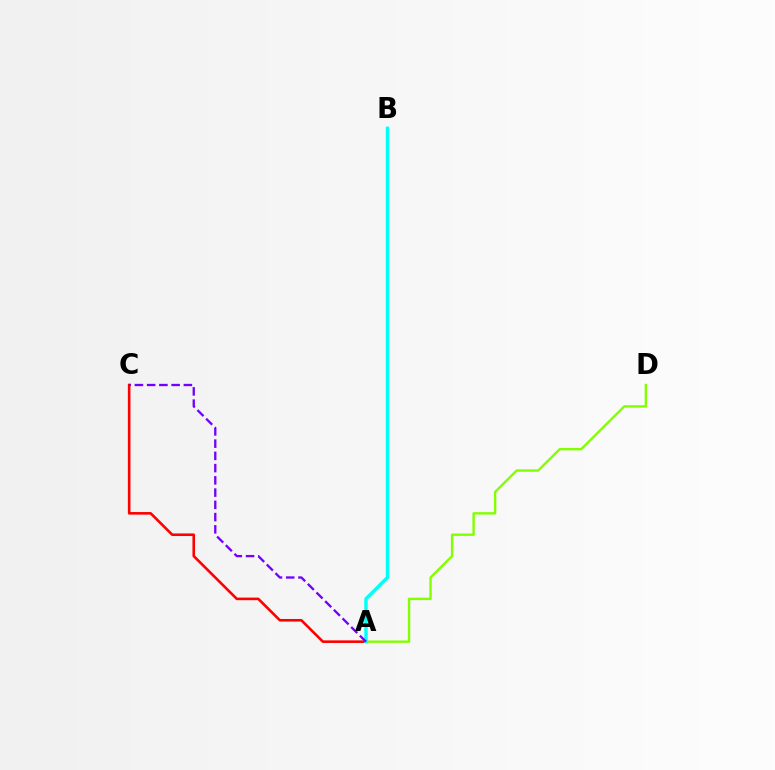{('A', 'C'): [{'color': '#ff0000', 'line_style': 'solid', 'thickness': 1.87}, {'color': '#7200ff', 'line_style': 'dashed', 'thickness': 1.66}], ('A', 'D'): [{'color': '#84ff00', 'line_style': 'solid', 'thickness': 1.72}], ('A', 'B'): [{'color': '#00fff6', 'line_style': 'solid', 'thickness': 2.46}]}